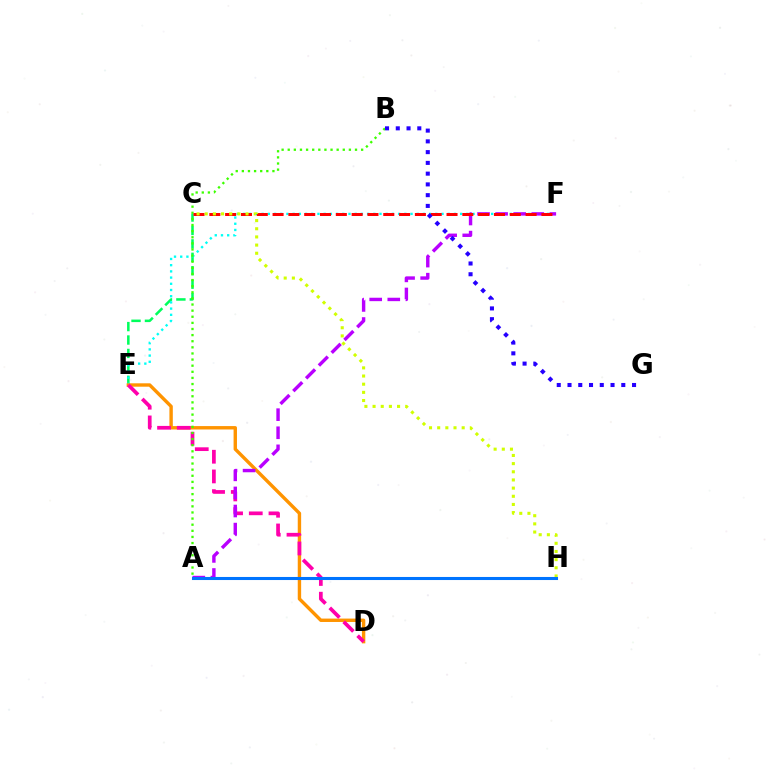{('C', 'E'): [{'color': '#00ff5c', 'line_style': 'dashed', 'thickness': 1.82}], ('E', 'F'): [{'color': '#00fff6', 'line_style': 'dotted', 'thickness': 1.69}], ('D', 'E'): [{'color': '#ff9400', 'line_style': 'solid', 'thickness': 2.45}, {'color': '#ff00ac', 'line_style': 'dashed', 'thickness': 2.68}], ('A', 'B'): [{'color': '#3dff00', 'line_style': 'dotted', 'thickness': 1.66}], ('A', 'F'): [{'color': '#b900ff', 'line_style': 'dashed', 'thickness': 2.46}], ('C', 'F'): [{'color': '#ff0000', 'line_style': 'dashed', 'thickness': 2.15}], ('C', 'H'): [{'color': '#d1ff00', 'line_style': 'dotted', 'thickness': 2.22}], ('B', 'G'): [{'color': '#2500ff', 'line_style': 'dotted', 'thickness': 2.92}], ('A', 'H'): [{'color': '#0074ff', 'line_style': 'solid', 'thickness': 2.21}]}